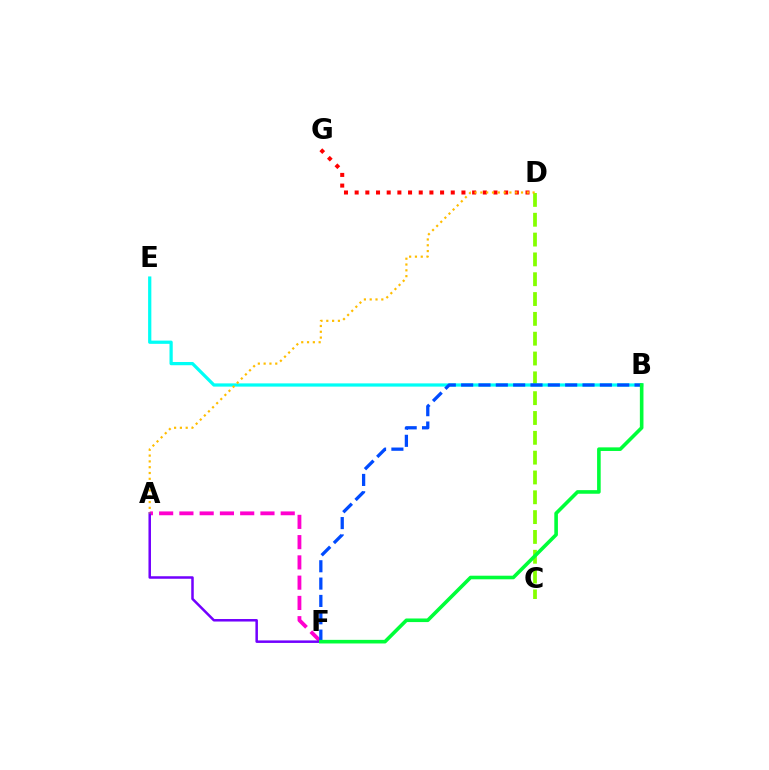{('C', 'D'): [{'color': '#84ff00', 'line_style': 'dashed', 'thickness': 2.69}], ('B', 'E'): [{'color': '#00fff6', 'line_style': 'solid', 'thickness': 2.33}], ('A', 'F'): [{'color': '#ff00cf', 'line_style': 'dashed', 'thickness': 2.75}, {'color': '#7200ff', 'line_style': 'solid', 'thickness': 1.81}], ('D', 'G'): [{'color': '#ff0000', 'line_style': 'dotted', 'thickness': 2.9}], ('A', 'D'): [{'color': '#ffbd00', 'line_style': 'dotted', 'thickness': 1.58}], ('B', 'F'): [{'color': '#004bff', 'line_style': 'dashed', 'thickness': 2.36}, {'color': '#00ff39', 'line_style': 'solid', 'thickness': 2.59}]}